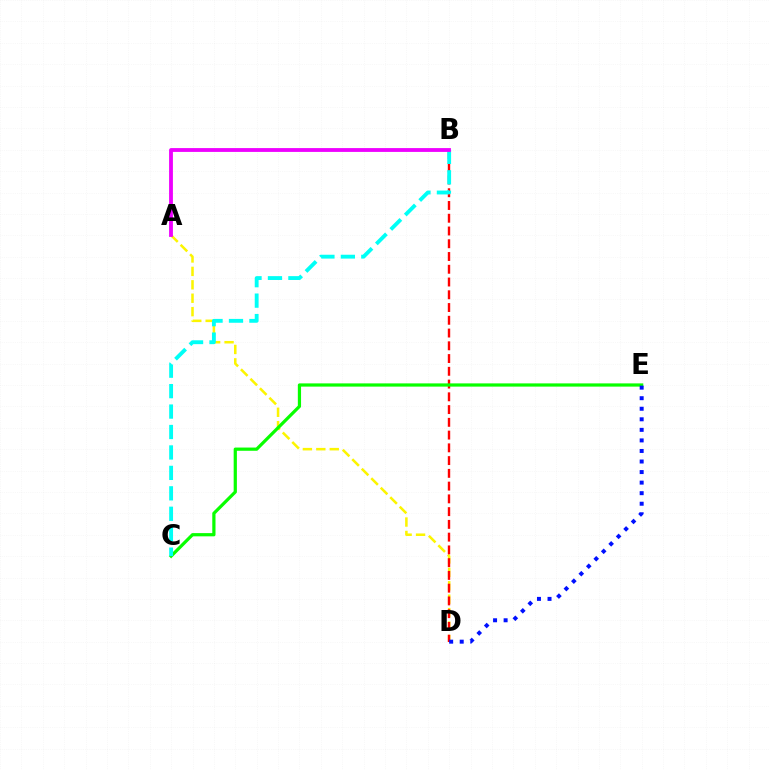{('A', 'D'): [{'color': '#fcf500', 'line_style': 'dashed', 'thickness': 1.82}], ('B', 'D'): [{'color': '#ff0000', 'line_style': 'dashed', 'thickness': 1.73}], ('C', 'E'): [{'color': '#08ff00', 'line_style': 'solid', 'thickness': 2.32}], ('B', 'C'): [{'color': '#00fff6', 'line_style': 'dashed', 'thickness': 2.78}], ('A', 'B'): [{'color': '#ee00ff', 'line_style': 'solid', 'thickness': 2.75}], ('D', 'E'): [{'color': '#0010ff', 'line_style': 'dotted', 'thickness': 2.87}]}